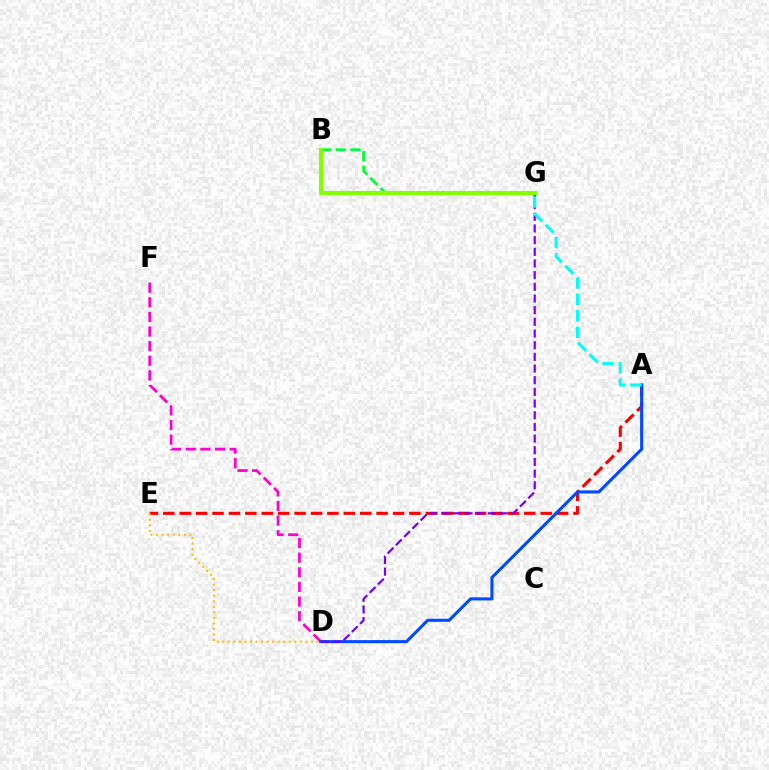{('A', 'E'): [{'color': '#ff0000', 'line_style': 'dashed', 'thickness': 2.23}], ('D', 'F'): [{'color': '#ff00cf', 'line_style': 'dashed', 'thickness': 1.99}], ('B', 'G'): [{'color': '#00ff39', 'line_style': 'dashed', 'thickness': 2.0}, {'color': '#84ff00', 'line_style': 'solid', 'thickness': 2.96}], ('D', 'E'): [{'color': '#ffbd00', 'line_style': 'dotted', 'thickness': 1.51}], ('A', 'D'): [{'color': '#004bff', 'line_style': 'solid', 'thickness': 2.23}], ('D', 'G'): [{'color': '#7200ff', 'line_style': 'dashed', 'thickness': 1.59}], ('A', 'G'): [{'color': '#00fff6', 'line_style': 'dashed', 'thickness': 2.23}]}